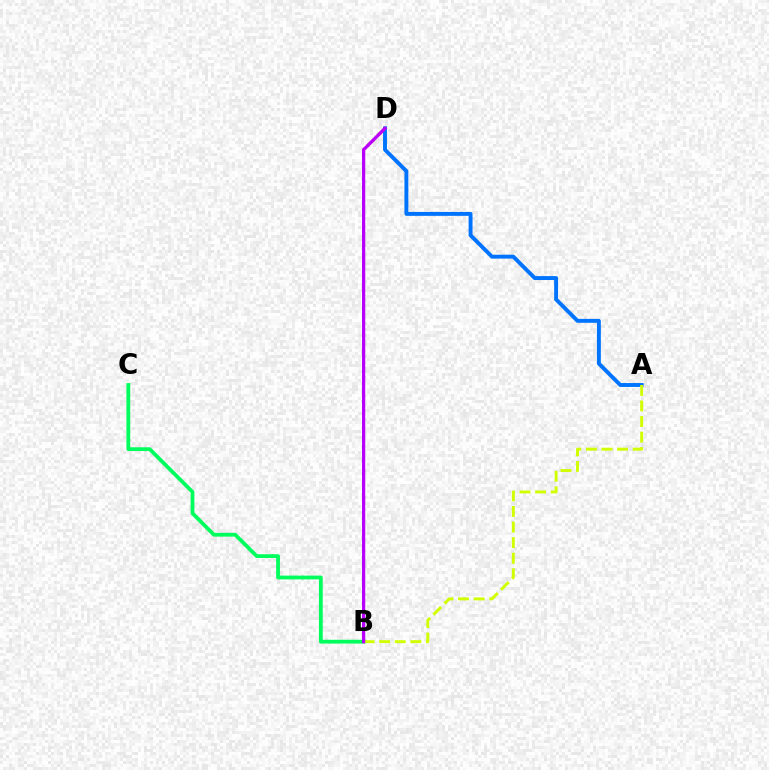{('A', 'D'): [{'color': '#0074ff', 'line_style': 'solid', 'thickness': 2.82}], ('B', 'C'): [{'color': '#00ff5c', 'line_style': 'solid', 'thickness': 2.73}], ('B', 'D'): [{'color': '#ff0000', 'line_style': 'dashed', 'thickness': 2.04}, {'color': '#b900ff', 'line_style': 'solid', 'thickness': 2.31}], ('A', 'B'): [{'color': '#d1ff00', 'line_style': 'dashed', 'thickness': 2.12}]}